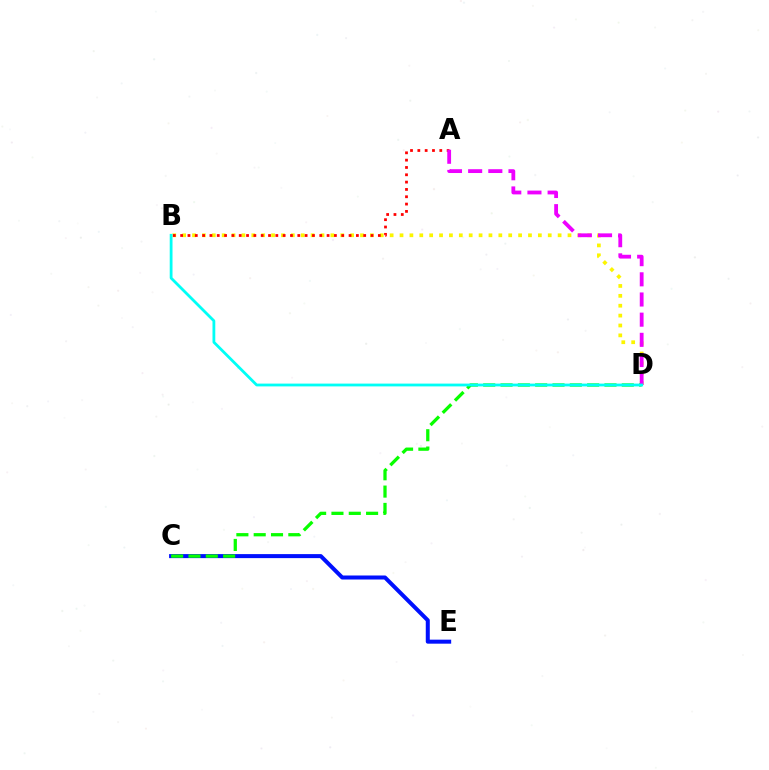{('C', 'E'): [{'color': '#0010ff', 'line_style': 'solid', 'thickness': 2.89}], ('B', 'D'): [{'color': '#fcf500', 'line_style': 'dotted', 'thickness': 2.68}, {'color': '#00fff6', 'line_style': 'solid', 'thickness': 2.01}], ('A', 'B'): [{'color': '#ff0000', 'line_style': 'dotted', 'thickness': 1.99}], ('C', 'D'): [{'color': '#08ff00', 'line_style': 'dashed', 'thickness': 2.35}], ('A', 'D'): [{'color': '#ee00ff', 'line_style': 'dashed', 'thickness': 2.74}]}